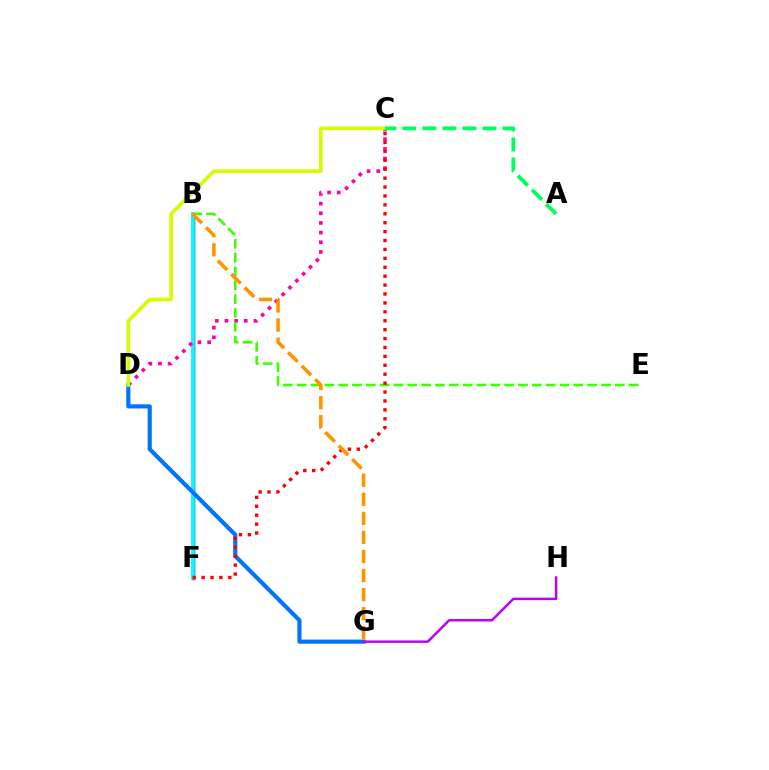{('B', 'F'): [{'color': '#2500ff', 'line_style': 'solid', 'thickness': 2.52}, {'color': '#00fff6', 'line_style': 'solid', 'thickness': 2.66}], ('C', 'D'): [{'color': '#ff00ac', 'line_style': 'dotted', 'thickness': 2.63}, {'color': '#d1ff00', 'line_style': 'solid', 'thickness': 2.64}], ('D', 'G'): [{'color': '#0074ff', 'line_style': 'solid', 'thickness': 2.98}], ('G', 'H'): [{'color': '#b900ff', 'line_style': 'solid', 'thickness': 1.76}], ('A', 'C'): [{'color': '#00ff5c', 'line_style': 'dashed', 'thickness': 2.72}], ('B', 'E'): [{'color': '#3dff00', 'line_style': 'dashed', 'thickness': 1.88}], ('C', 'F'): [{'color': '#ff0000', 'line_style': 'dotted', 'thickness': 2.42}], ('B', 'G'): [{'color': '#ff9400', 'line_style': 'dashed', 'thickness': 2.59}]}